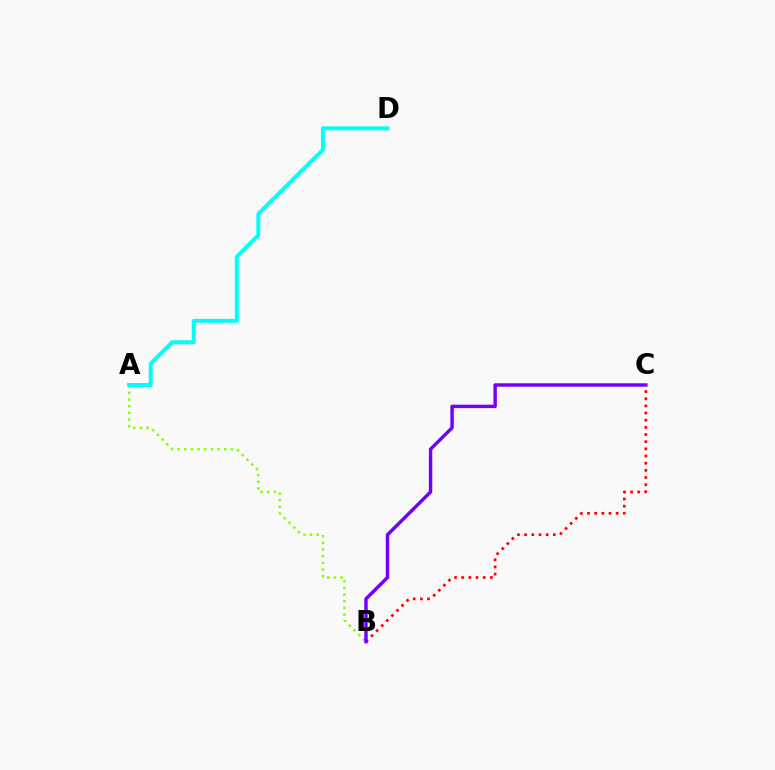{('B', 'C'): [{'color': '#ff0000', 'line_style': 'dotted', 'thickness': 1.95}, {'color': '#7200ff', 'line_style': 'solid', 'thickness': 2.47}], ('A', 'B'): [{'color': '#84ff00', 'line_style': 'dotted', 'thickness': 1.81}], ('A', 'D'): [{'color': '#00fff6', 'line_style': 'solid', 'thickness': 2.86}]}